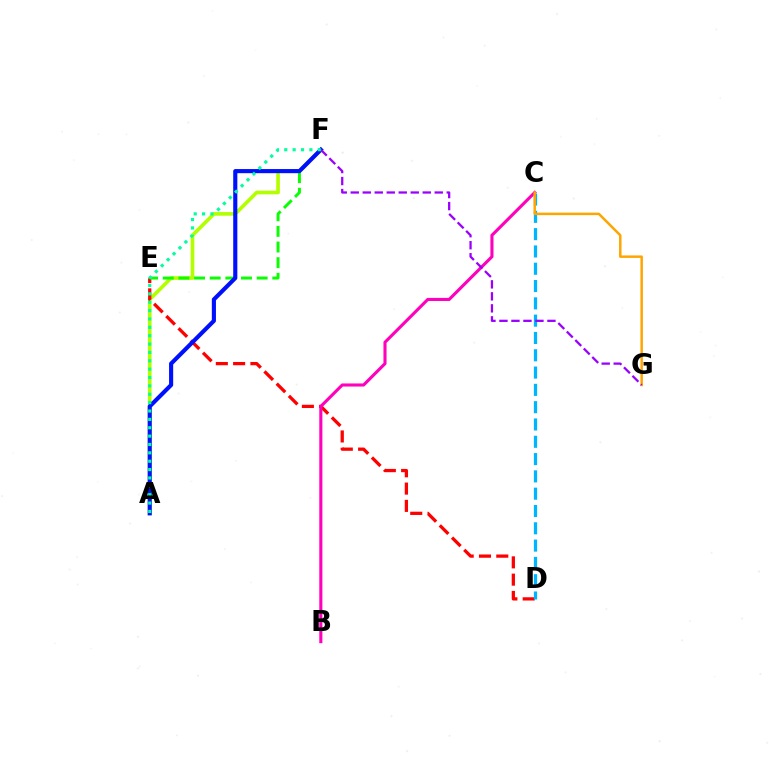{('A', 'F'): [{'color': '#b3ff00', 'line_style': 'solid', 'thickness': 2.63}, {'color': '#0010ff', 'line_style': 'solid', 'thickness': 2.97}, {'color': '#00ff9d', 'line_style': 'dotted', 'thickness': 2.27}], ('D', 'E'): [{'color': '#ff0000', 'line_style': 'dashed', 'thickness': 2.35}], ('B', 'C'): [{'color': '#ff00bd', 'line_style': 'solid', 'thickness': 2.23}], ('E', 'F'): [{'color': '#08ff00', 'line_style': 'dashed', 'thickness': 2.13}], ('C', 'D'): [{'color': '#00b5ff', 'line_style': 'dashed', 'thickness': 2.35}], ('C', 'G'): [{'color': '#ffa500', 'line_style': 'solid', 'thickness': 1.79}], ('F', 'G'): [{'color': '#9b00ff', 'line_style': 'dashed', 'thickness': 1.63}]}